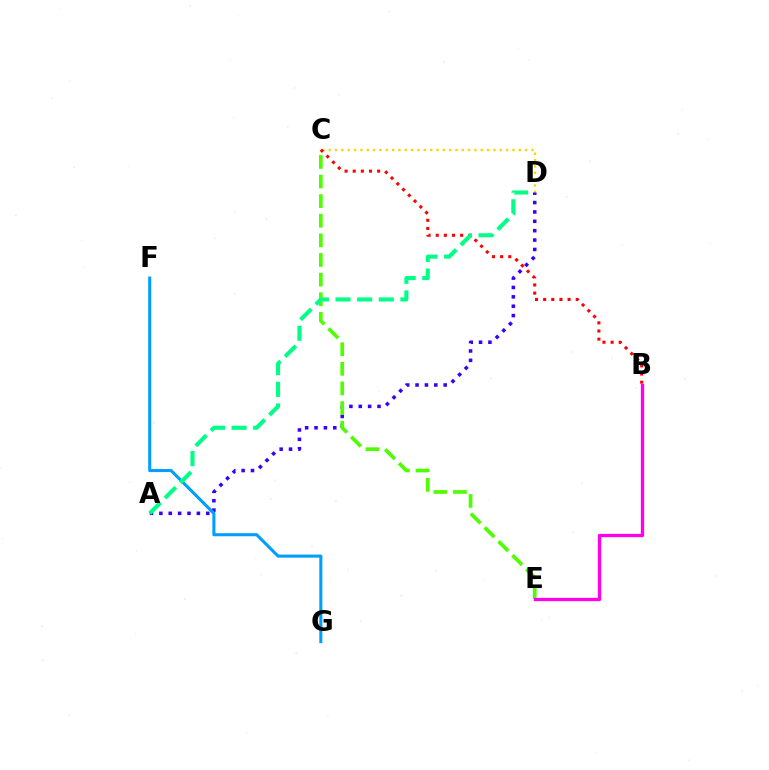{('C', 'D'): [{'color': '#ffd500', 'line_style': 'dotted', 'thickness': 1.72}], ('B', 'C'): [{'color': '#ff0000', 'line_style': 'dotted', 'thickness': 2.21}], ('A', 'D'): [{'color': '#3700ff', 'line_style': 'dotted', 'thickness': 2.55}, {'color': '#00ff86', 'line_style': 'dashed', 'thickness': 2.94}], ('C', 'E'): [{'color': '#4fff00', 'line_style': 'dashed', 'thickness': 2.66}], ('F', 'G'): [{'color': '#009eff', 'line_style': 'solid', 'thickness': 2.21}], ('B', 'E'): [{'color': '#ff00ed', 'line_style': 'solid', 'thickness': 2.39}]}